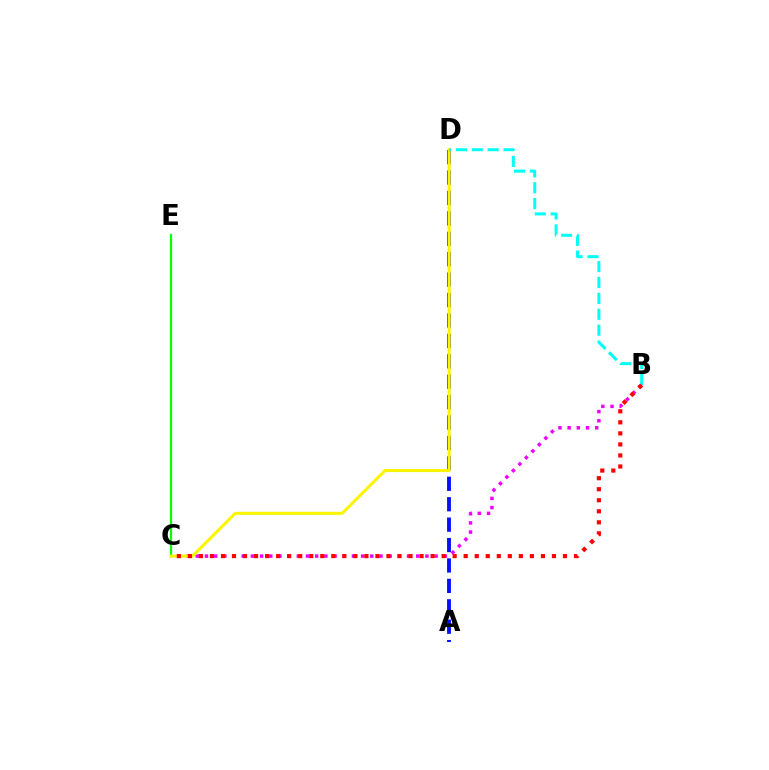{('A', 'D'): [{'color': '#0010ff', 'line_style': 'dashed', 'thickness': 2.77}], ('B', 'C'): [{'color': '#ee00ff', 'line_style': 'dotted', 'thickness': 2.5}, {'color': '#ff0000', 'line_style': 'dotted', 'thickness': 3.0}], ('C', 'E'): [{'color': '#08ff00', 'line_style': 'solid', 'thickness': 1.6}], ('C', 'D'): [{'color': '#fcf500', 'line_style': 'solid', 'thickness': 2.2}], ('B', 'D'): [{'color': '#00fff6', 'line_style': 'dashed', 'thickness': 2.16}]}